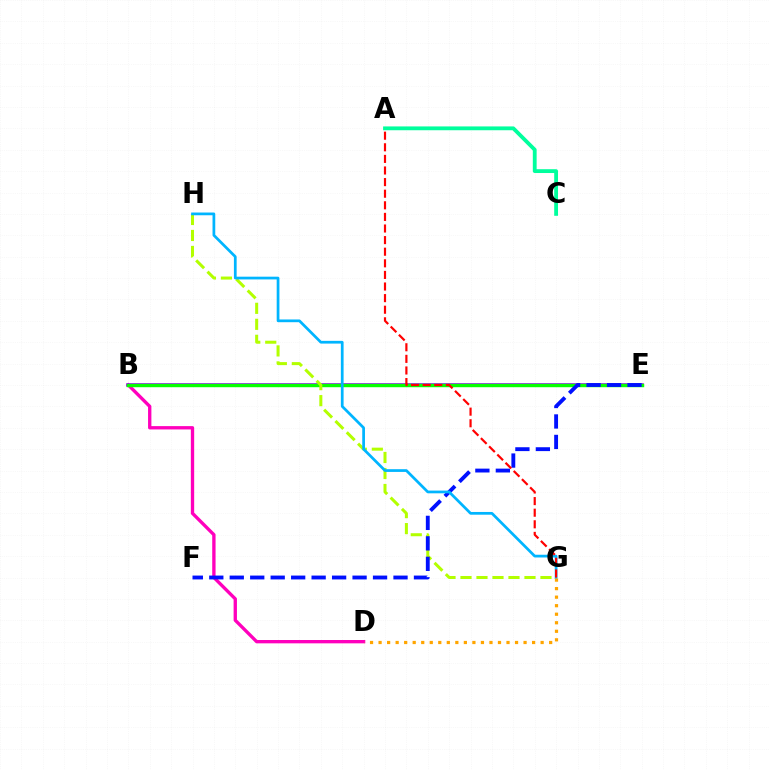{('B', 'D'): [{'color': '#ff00bd', 'line_style': 'solid', 'thickness': 2.4}], ('B', 'E'): [{'color': '#9b00ff', 'line_style': 'solid', 'thickness': 2.57}, {'color': '#08ff00', 'line_style': 'solid', 'thickness': 2.47}], ('G', 'H'): [{'color': '#b3ff00', 'line_style': 'dashed', 'thickness': 2.17}, {'color': '#00b5ff', 'line_style': 'solid', 'thickness': 1.97}], ('E', 'F'): [{'color': '#0010ff', 'line_style': 'dashed', 'thickness': 2.78}], ('A', 'G'): [{'color': '#ff0000', 'line_style': 'dashed', 'thickness': 1.58}], ('D', 'G'): [{'color': '#ffa500', 'line_style': 'dotted', 'thickness': 2.32}], ('A', 'C'): [{'color': '#00ff9d', 'line_style': 'solid', 'thickness': 2.75}]}